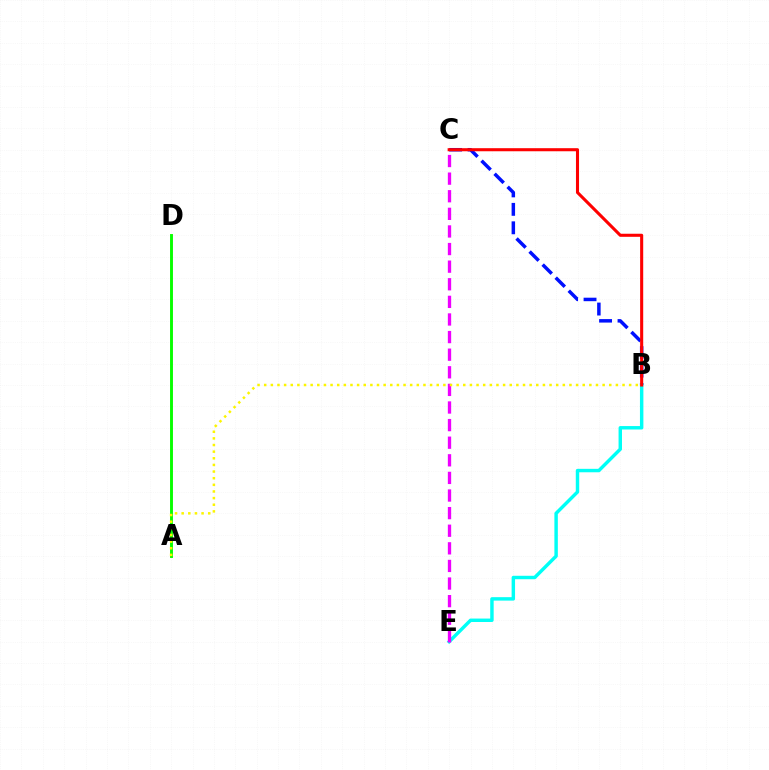{('B', 'C'): [{'color': '#0010ff', 'line_style': 'dashed', 'thickness': 2.51}, {'color': '#ff0000', 'line_style': 'solid', 'thickness': 2.21}], ('B', 'E'): [{'color': '#00fff6', 'line_style': 'solid', 'thickness': 2.48}], ('C', 'E'): [{'color': '#ee00ff', 'line_style': 'dashed', 'thickness': 2.39}], ('A', 'D'): [{'color': '#08ff00', 'line_style': 'solid', 'thickness': 2.09}], ('A', 'B'): [{'color': '#fcf500', 'line_style': 'dotted', 'thickness': 1.8}]}